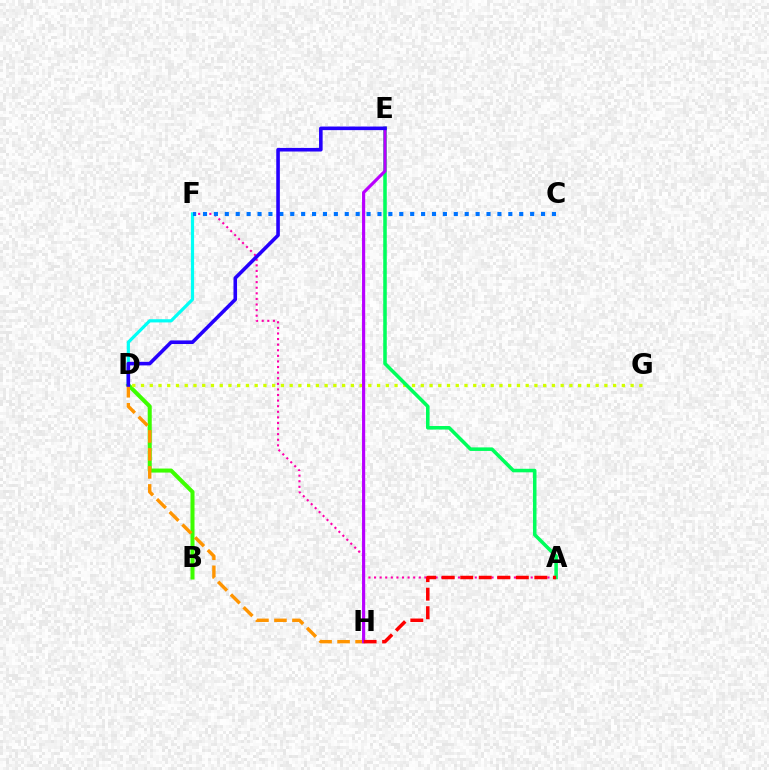{('A', 'F'): [{'color': '#ff00ac', 'line_style': 'dotted', 'thickness': 1.52}], ('B', 'D'): [{'color': '#3dff00', 'line_style': 'solid', 'thickness': 2.9}], ('D', 'F'): [{'color': '#00fff6', 'line_style': 'solid', 'thickness': 2.3}], ('C', 'F'): [{'color': '#0074ff', 'line_style': 'dotted', 'thickness': 2.96}], ('D', 'G'): [{'color': '#d1ff00', 'line_style': 'dotted', 'thickness': 2.38}], ('D', 'H'): [{'color': '#ff9400', 'line_style': 'dashed', 'thickness': 2.44}], ('A', 'E'): [{'color': '#00ff5c', 'line_style': 'solid', 'thickness': 2.55}], ('E', 'H'): [{'color': '#b900ff', 'line_style': 'solid', 'thickness': 2.28}], ('A', 'H'): [{'color': '#ff0000', 'line_style': 'dashed', 'thickness': 2.52}], ('D', 'E'): [{'color': '#2500ff', 'line_style': 'solid', 'thickness': 2.59}]}